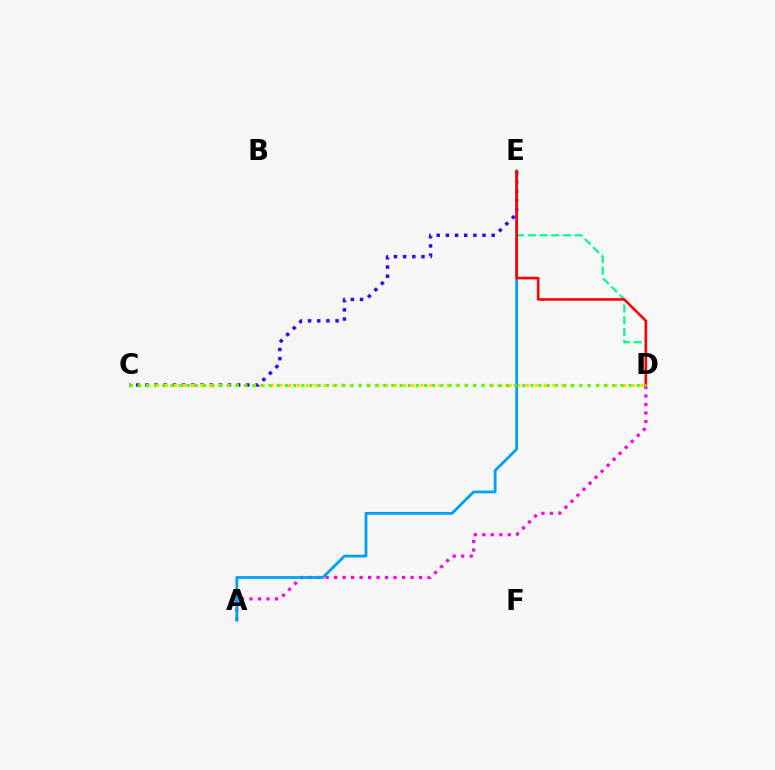{('C', 'E'): [{'color': '#3700ff', 'line_style': 'dotted', 'thickness': 2.49}], ('A', 'D'): [{'color': '#ff00ed', 'line_style': 'dotted', 'thickness': 2.31}], ('D', 'E'): [{'color': '#00ff86', 'line_style': 'dashed', 'thickness': 1.59}, {'color': '#ff0000', 'line_style': 'solid', 'thickness': 1.88}], ('C', 'D'): [{'color': '#ffd500', 'line_style': 'dotted', 'thickness': 2.39}, {'color': '#4fff00', 'line_style': 'dotted', 'thickness': 2.22}], ('A', 'E'): [{'color': '#009eff', 'line_style': 'solid', 'thickness': 2.0}]}